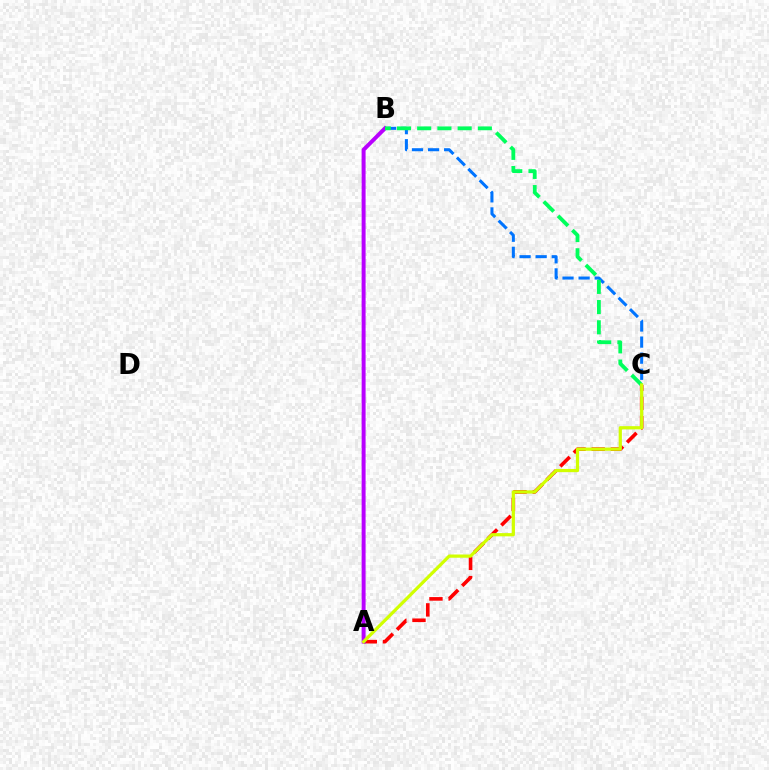{('A', 'C'): [{'color': '#ff0000', 'line_style': 'dashed', 'thickness': 2.61}, {'color': '#d1ff00', 'line_style': 'solid', 'thickness': 2.32}], ('B', 'C'): [{'color': '#0074ff', 'line_style': 'dashed', 'thickness': 2.19}, {'color': '#00ff5c', 'line_style': 'dashed', 'thickness': 2.75}], ('A', 'B'): [{'color': '#b900ff', 'line_style': 'solid', 'thickness': 2.85}]}